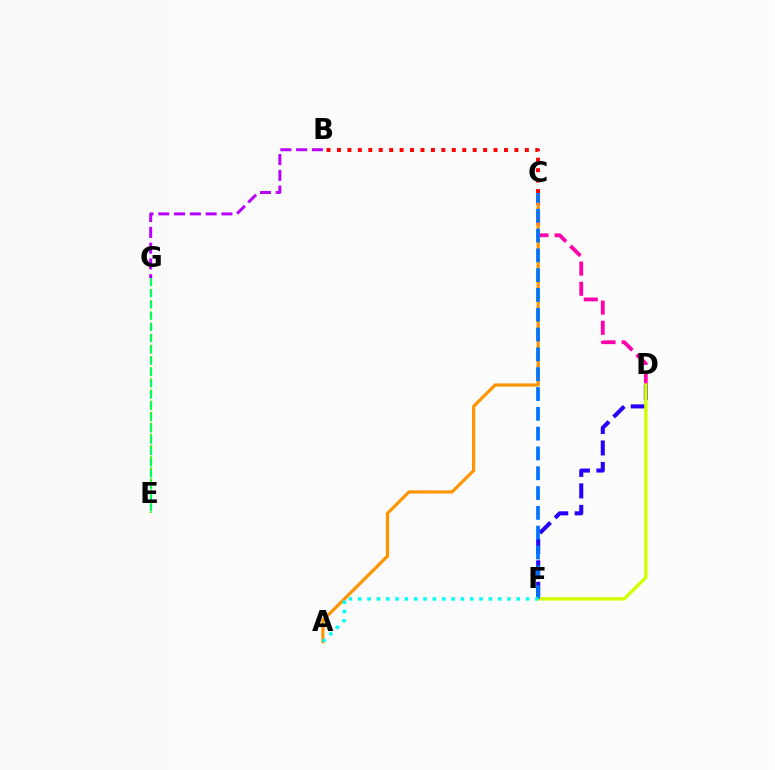{('D', 'F'): [{'color': '#2500ff', 'line_style': 'dashed', 'thickness': 2.92}, {'color': '#d1ff00', 'line_style': 'solid', 'thickness': 2.42}], ('C', 'D'): [{'color': '#ff00ac', 'line_style': 'dashed', 'thickness': 2.74}], ('E', 'G'): [{'color': '#3dff00', 'line_style': 'dashed', 'thickness': 1.51}, {'color': '#00ff5c', 'line_style': 'dashed', 'thickness': 1.53}], ('A', 'C'): [{'color': '#ff9400', 'line_style': 'solid', 'thickness': 2.28}], ('C', 'F'): [{'color': '#0074ff', 'line_style': 'dashed', 'thickness': 2.69}], ('A', 'F'): [{'color': '#00fff6', 'line_style': 'dotted', 'thickness': 2.53}], ('B', 'G'): [{'color': '#b900ff', 'line_style': 'dashed', 'thickness': 2.14}], ('B', 'C'): [{'color': '#ff0000', 'line_style': 'dotted', 'thickness': 2.84}]}